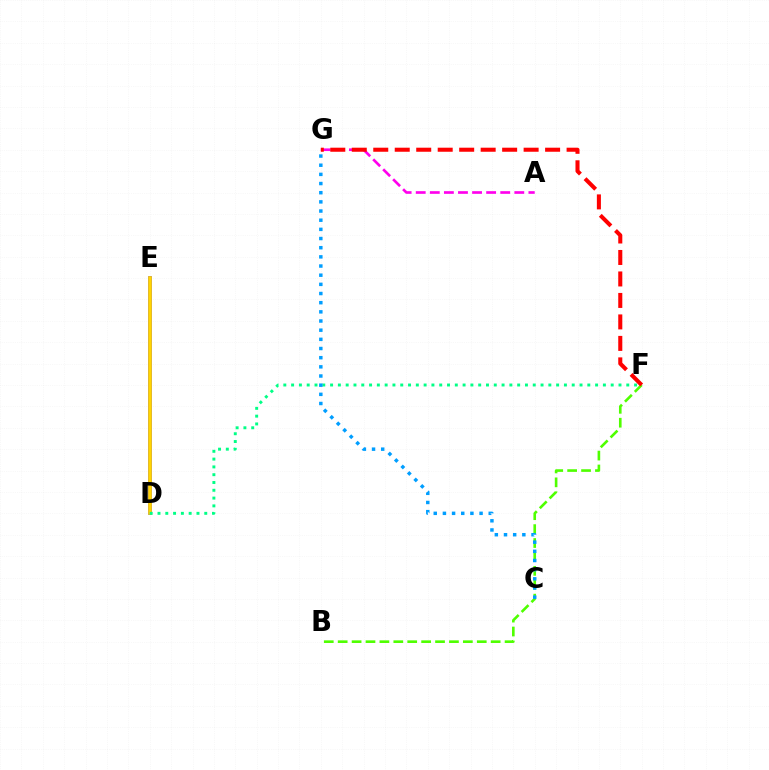{('A', 'G'): [{'color': '#ff00ed', 'line_style': 'dashed', 'thickness': 1.91}], ('D', 'E'): [{'color': '#3700ff', 'line_style': 'solid', 'thickness': 2.56}, {'color': '#ffd500', 'line_style': 'solid', 'thickness': 2.64}], ('B', 'F'): [{'color': '#4fff00', 'line_style': 'dashed', 'thickness': 1.89}], ('D', 'F'): [{'color': '#00ff86', 'line_style': 'dotted', 'thickness': 2.12}], ('F', 'G'): [{'color': '#ff0000', 'line_style': 'dashed', 'thickness': 2.92}], ('C', 'G'): [{'color': '#009eff', 'line_style': 'dotted', 'thickness': 2.49}]}